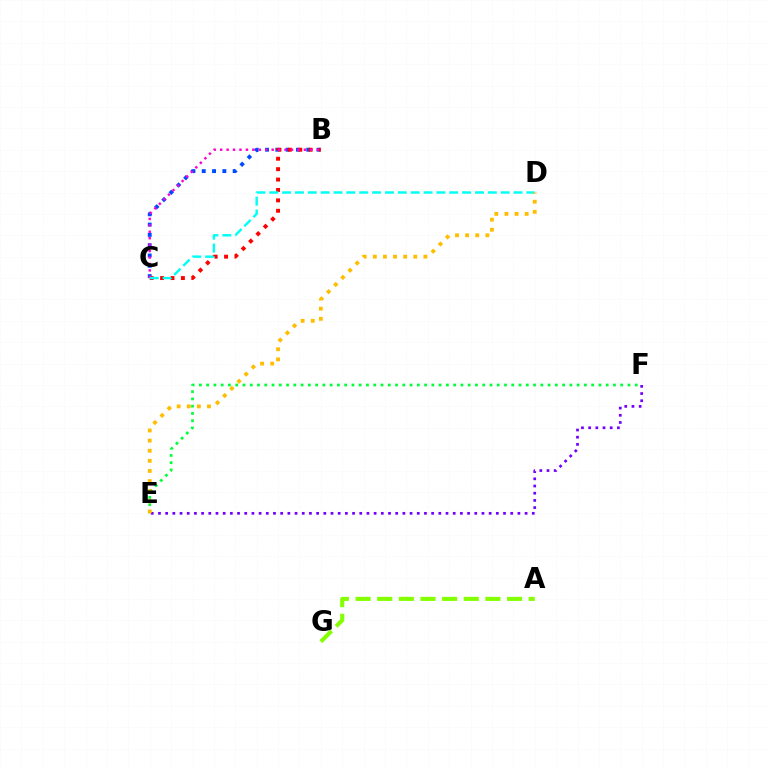{('A', 'G'): [{'color': '#84ff00', 'line_style': 'dashed', 'thickness': 2.94}], ('B', 'C'): [{'color': '#004bff', 'line_style': 'dotted', 'thickness': 2.8}, {'color': '#ff0000', 'line_style': 'dotted', 'thickness': 2.83}, {'color': '#ff00cf', 'line_style': 'dotted', 'thickness': 1.75}], ('E', 'F'): [{'color': '#00ff39', 'line_style': 'dotted', 'thickness': 1.97}, {'color': '#7200ff', 'line_style': 'dotted', 'thickness': 1.95}], ('C', 'D'): [{'color': '#00fff6', 'line_style': 'dashed', 'thickness': 1.75}], ('D', 'E'): [{'color': '#ffbd00', 'line_style': 'dotted', 'thickness': 2.75}]}